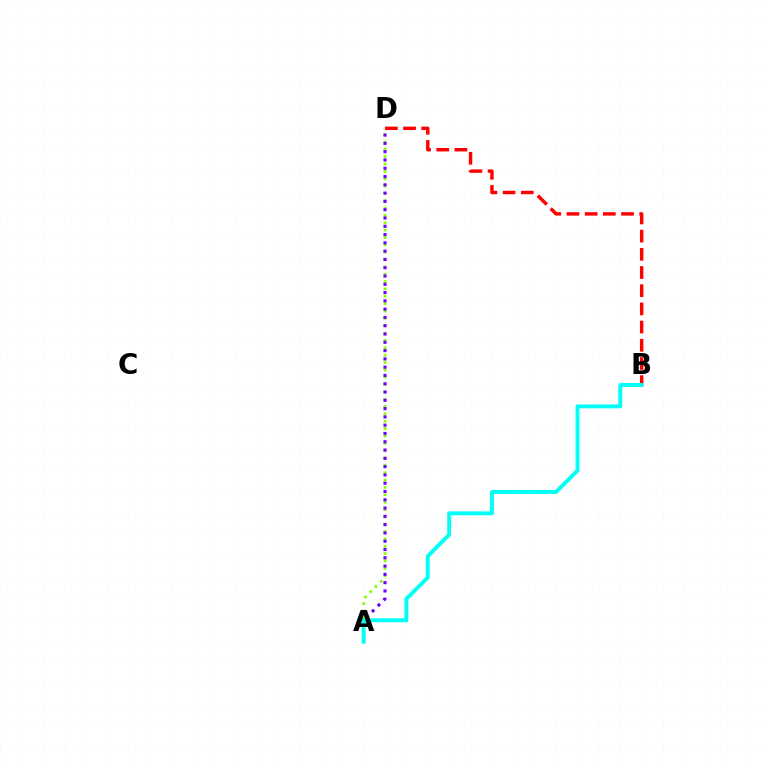{('B', 'D'): [{'color': '#ff0000', 'line_style': 'dashed', 'thickness': 2.47}], ('A', 'D'): [{'color': '#84ff00', 'line_style': 'dotted', 'thickness': 2.0}, {'color': '#7200ff', 'line_style': 'dotted', 'thickness': 2.25}], ('A', 'B'): [{'color': '#00fff6', 'line_style': 'solid', 'thickness': 2.83}]}